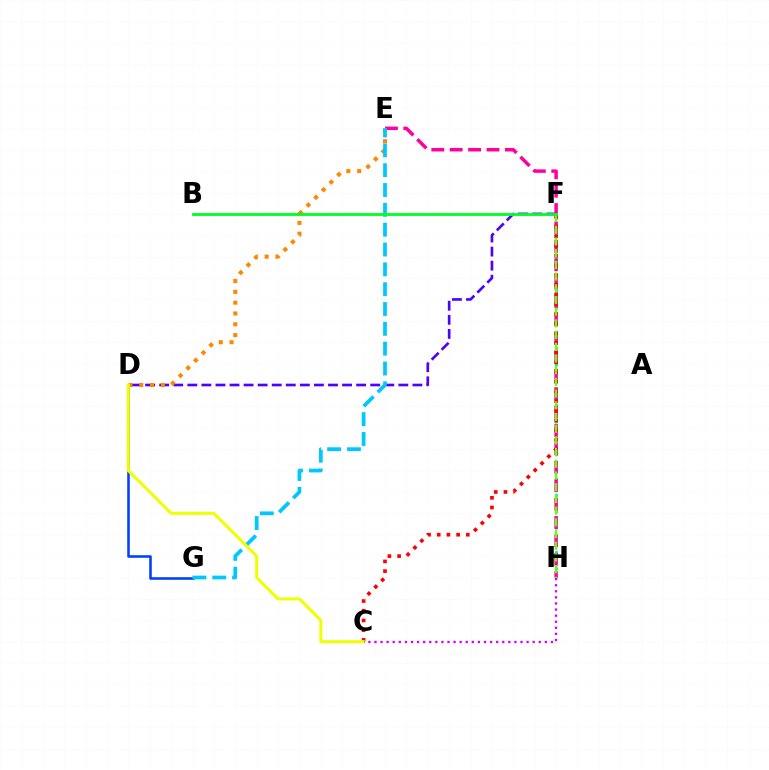{('D', 'F'): [{'color': '#4f00ff', 'line_style': 'dashed', 'thickness': 1.91}], ('F', 'H'): [{'color': '#00ffaf', 'line_style': 'dotted', 'thickness': 2.22}, {'color': '#66ff00', 'line_style': 'dashed', 'thickness': 1.59}], ('D', 'G'): [{'color': '#003fff', 'line_style': 'solid', 'thickness': 1.85}], ('E', 'H'): [{'color': '#ff00a0', 'line_style': 'dashed', 'thickness': 2.5}], ('D', 'E'): [{'color': '#ff8800', 'line_style': 'dotted', 'thickness': 2.94}], ('E', 'G'): [{'color': '#00c7ff', 'line_style': 'dashed', 'thickness': 2.69}], ('C', 'F'): [{'color': '#ff0000', 'line_style': 'dotted', 'thickness': 2.63}], ('C', 'D'): [{'color': '#eeff00', 'line_style': 'solid', 'thickness': 2.18}], ('B', 'F'): [{'color': '#00ff27', 'line_style': 'solid', 'thickness': 2.04}], ('C', 'H'): [{'color': '#d600ff', 'line_style': 'dotted', 'thickness': 1.65}]}